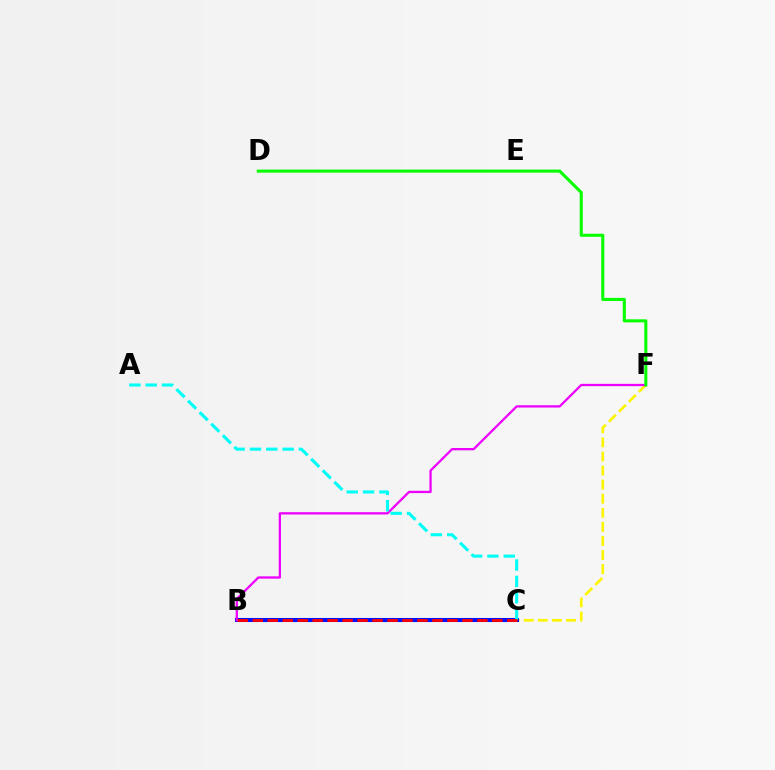{('C', 'F'): [{'color': '#fcf500', 'line_style': 'dashed', 'thickness': 1.91}], ('B', 'C'): [{'color': '#0010ff', 'line_style': 'solid', 'thickness': 2.92}, {'color': '#ff0000', 'line_style': 'dashed', 'thickness': 2.03}], ('B', 'F'): [{'color': '#ee00ff', 'line_style': 'solid', 'thickness': 1.65}], ('A', 'C'): [{'color': '#00fff6', 'line_style': 'dashed', 'thickness': 2.22}], ('D', 'F'): [{'color': '#08ff00', 'line_style': 'solid', 'thickness': 2.21}]}